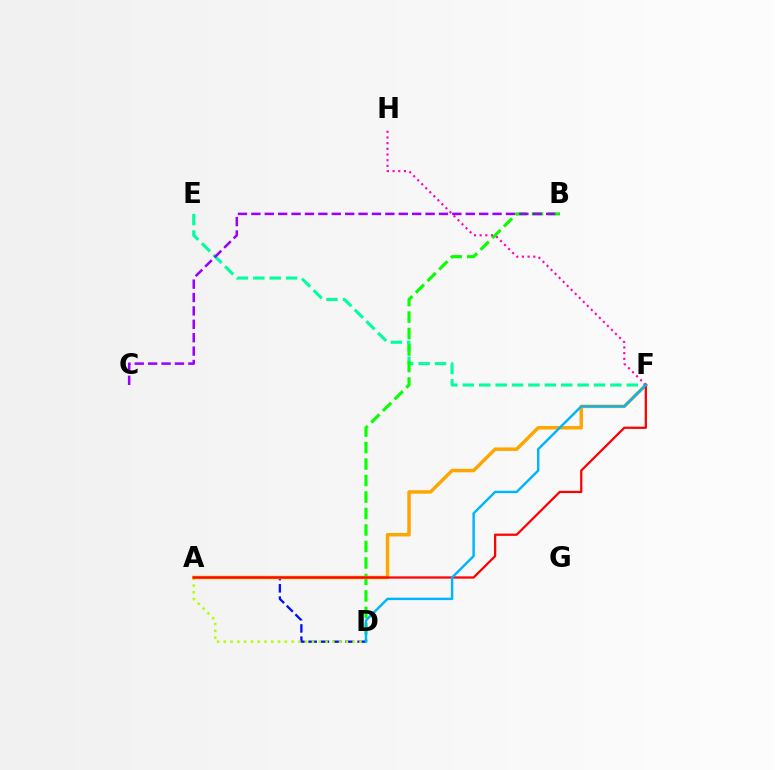{('E', 'F'): [{'color': '#00ff9d', 'line_style': 'dashed', 'thickness': 2.23}], ('B', 'D'): [{'color': '#08ff00', 'line_style': 'dashed', 'thickness': 2.24}], ('A', 'D'): [{'color': '#0010ff', 'line_style': 'dashed', 'thickness': 1.67}, {'color': '#b3ff00', 'line_style': 'dotted', 'thickness': 1.84}], ('A', 'F'): [{'color': '#ffa500', 'line_style': 'solid', 'thickness': 2.49}, {'color': '#ff0000', 'line_style': 'solid', 'thickness': 1.62}], ('F', 'H'): [{'color': '#ff00bd', 'line_style': 'dotted', 'thickness': 1.54}], ('B', 'C'): [{'color': '#9b00ff', 'line_style': 'dashed', 'thickness': 1.82}], ('D', 'F'): [{'color': '#00b5ff', 'line_style': 'solid', 'thickness': 1.75}]}